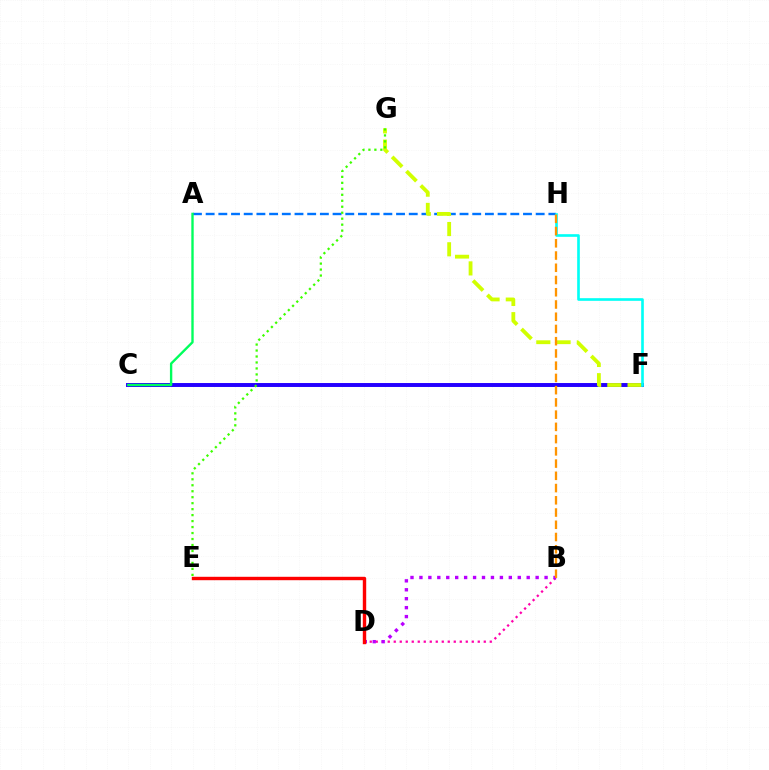{('A', 'H'): [{'color': '#0074ff', 'line_style': 'dashed', 'thickness': 1.72}], ('C', 'F'): [{'color': '#2500ff', 'line_style': 'solid', 'thickness': 2.84}], ('B', 'D'): [{'color': '#ff00ac', 'line_style': 'dotted', 'thickness': 1.63}, {'color': '#b900ff', 'line_style': 'dotted', 'thickness': 2.43}], ('F', 'G'): [{'color': '#d1ff00', 'line_style': 'dashed', 'thickness': 2.75}], ('E', 'G'): [{'color': '#3dff00', 'line_style': 'dotted', 'thickness': 1.62}], ('F', 'H'): [{'color': '#00fff6', 'line_style': 'solid', 'thickness': 1.9}], ('A', 'C'): [{'color': '#00ff5c', 'line_style': 'solid', 'thickness': 1.71}], ('D', 'E'): [{'color': '#ff0000', 'line_style': 'solid', 'thickness': 2.45}], ('B', 'H'): [{'color': '#ff9400', 'line_style': 'dashed', 'thickness': 1.66}]}